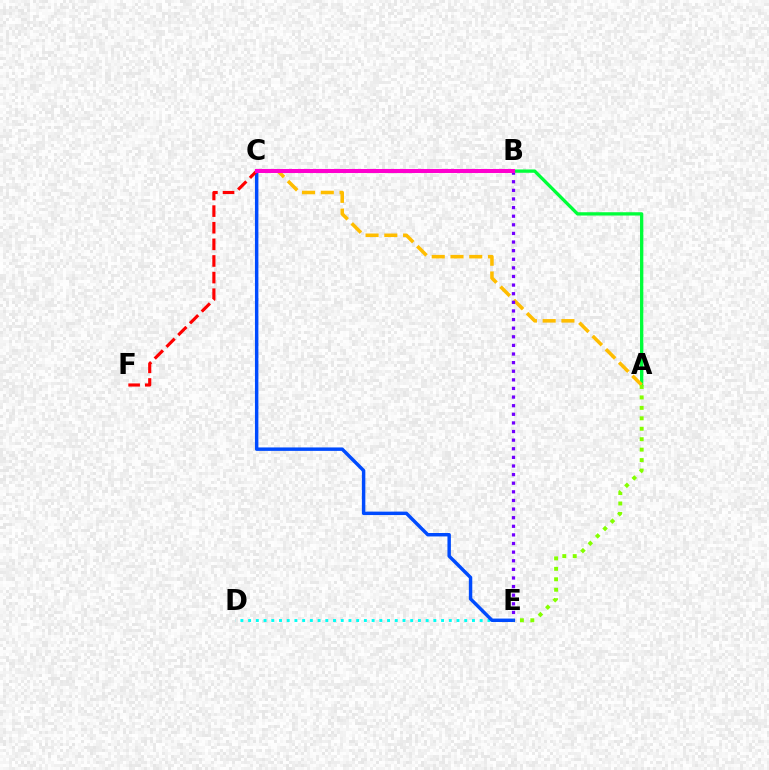{('A', 'B'): [{'color': '#00ff39', 'line_style': 'solid', 'thickness': 2.38}], ('D', 'E'): [{'color': '#00fff6', 'line_style': 'dotted', 'thickness': 2.1}], ('A', 'C'): [{'color': '#ffbd00', 'line_style': 'dashed', 'thickness': 2.55}], ('B', 'E'): [{'color': '#7200ff', 'line_style': 'dotted', 'thickness': 2.34}], ('C', 'E'): [{'color': '#004bff', 'line_style': 'solid', 'thickness': 2.48}], ('B', 'F'): [{'color': '#ff0000', 'line_style': 'dashed', 'thickness': 2.26}], ('A', 'E'): [{'color': '#84ff00', 'line_style': 'dotted', 'thickness': 2.84}], ('B', 'C'): [{'color': '#ff00cf', 'line_style': 'solid', 'thickness': 2.91}]}